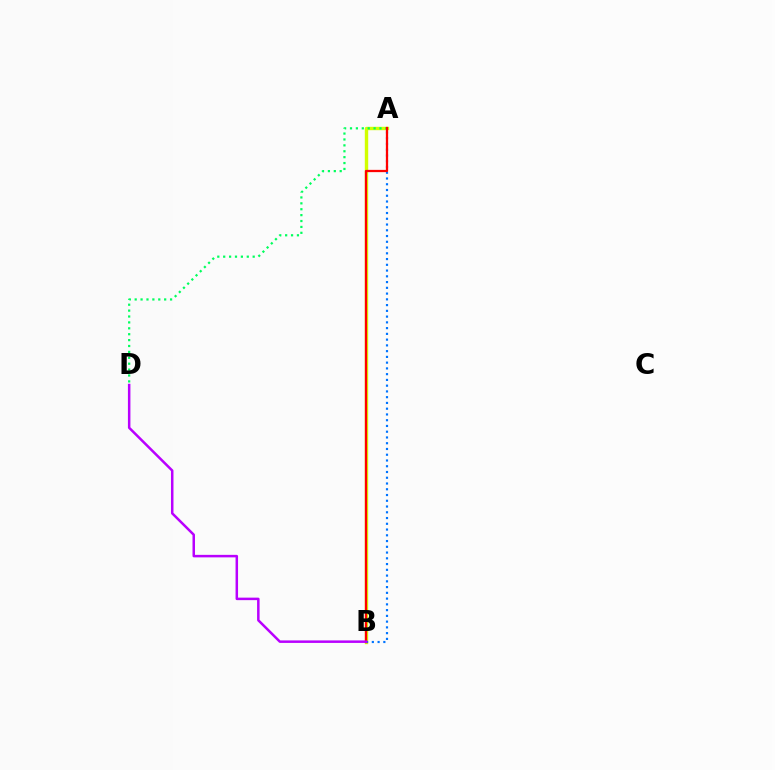{('A', 'B'): [{'color': '#d1ff00', 'line_style': 'solid', 'thickness': 2.44}, {'color': '#0074ff', 'line_style': 'dotted', 'thickness': 1.56}, {'color': '#ff0000', 'line_style': 'solid', 'thickness': 1.63}], ('A', 'D'): [{'color': '#00ff5c', 'line_style': 'dotted', 'thickness': 1.6}], ('B', 'D'): [{'color': '#b900ff', 'line_style': 'solid', 'thickness': 1.8}]}